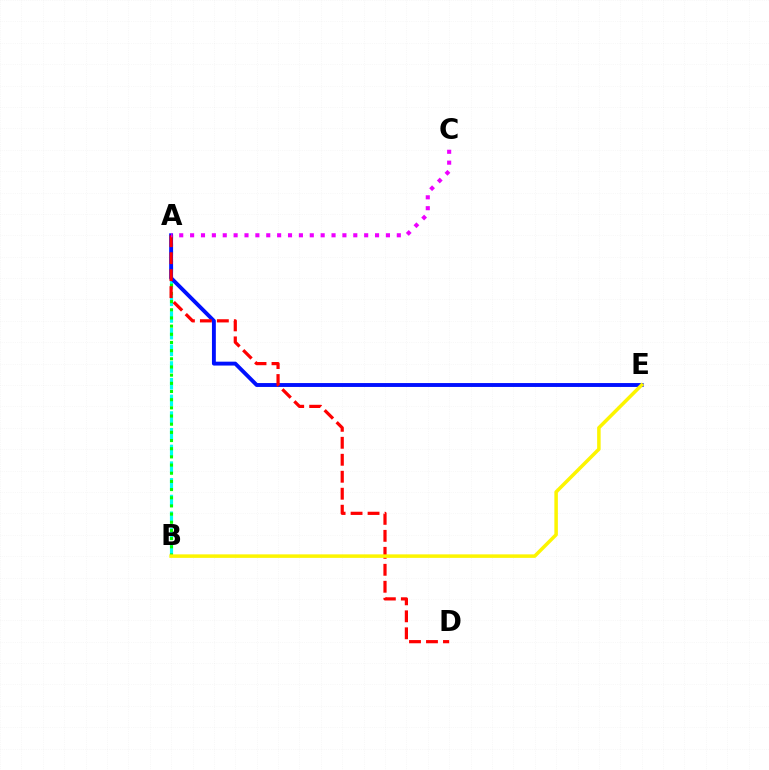{('A', 'B'): [{'color': '#00fff6', 'line_style': 'dashed', 'thickness': 2.27}, {'color': '#08ff00', 'line_style': 'dotted', 'thickness': 2.22}], ('A', 'E'): [{'color': '#0010ff', 'line_style': 'solid', 'thickness': 2.8}], ('A', 'D'): [{'color': '#ff0000', 'line_style': 'dashed', 'thickness': 2.31}], ('A', 'C'): [{'color': '#ee00ff', 'line_style': 'dotted', 'thickness': 2.96}], ('B', 'E'): [{'color': '#fcf500', 'line_style': 'solid', 'thickness': 2.53}]}